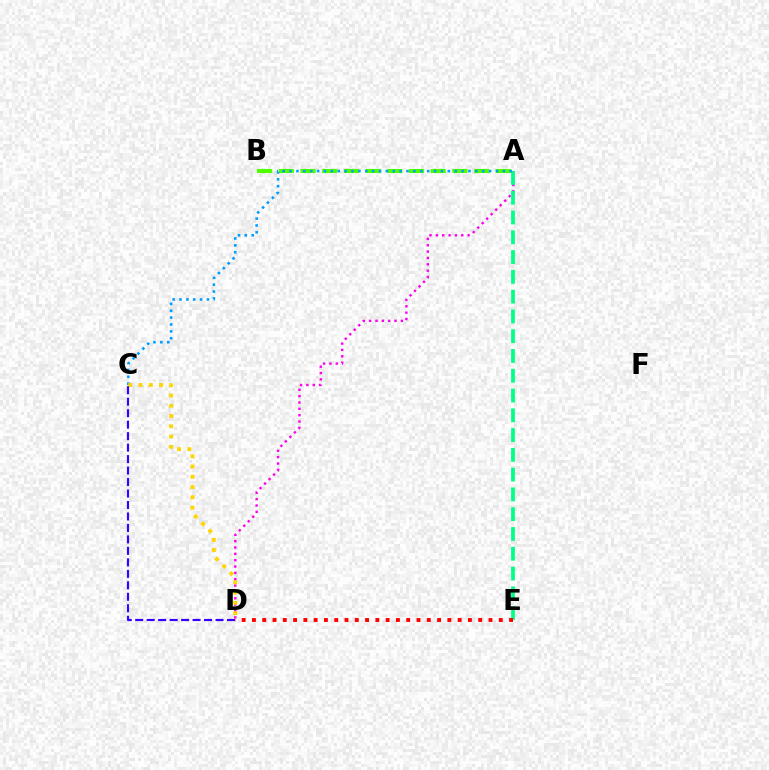{('A', 'B'): [{'color': '#4fff00', 'line_style': 'dashed', 'thickness': 2.95}], ('A', 'D'): [{'color': '#ff00ed', 'line_style': 'dotted', 'thickness': 1.73}], ('A', 'E'): [{'color': '#00ff86', 'line_style': 'dashed', 'thickness': 2.69}], ('A', 'C'): [{'color': '#009eff', 'line_style': 'dotted', 'thickness': 1.87}], ('C', 'D'): [{'color': '#ffd500', 'line_style': 'dotted', 'thickness': 2.79}, {'color': '#3700ff', 'line_style': 'dashed', 'thickness': 1.56}], ('D', 'E'): [{'color': '#ff0000', 'line_style': 'dotted', 'thickness': 2.79}]}